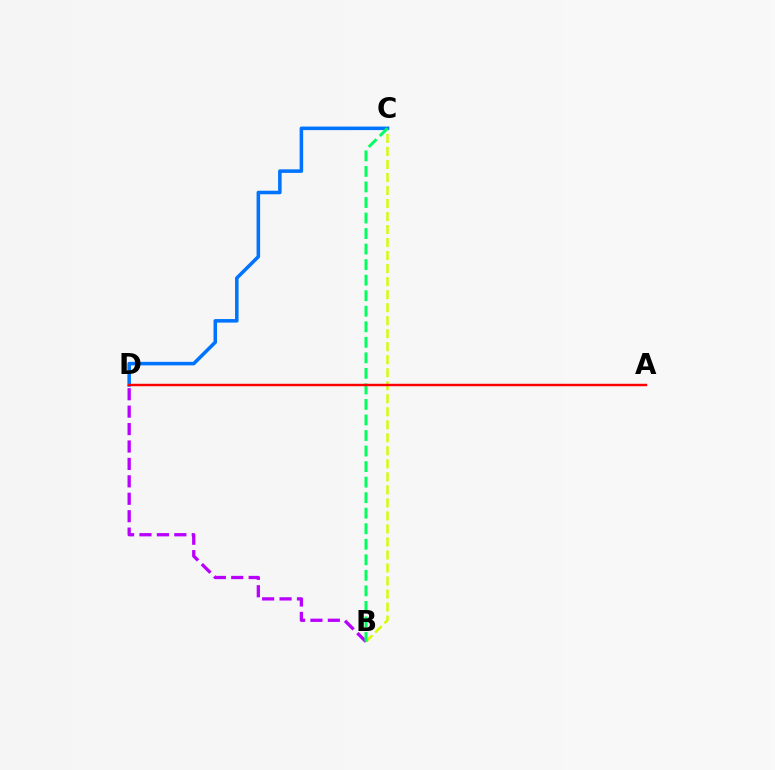{('B', 'C'): [{'color': '#d1ff00', 'line_style': 'dashed', 'thickness': 1.77}, {'color': '#00ff5c', 'line_style': 'dashed', 'thickness': 2.11}], ('B', 'D'): [{'color': '#b900ff', 'line_style': 'dashed', 'thickness': 2.37}], ('C', 'D'): [{'color': '#0074ff', 'line_style': 'solid', 'thickness': 2.55}], ('A', 'D'): [{'color': '#ff0000', 'line_style': 'solid', 'thickness': 1.75}]}